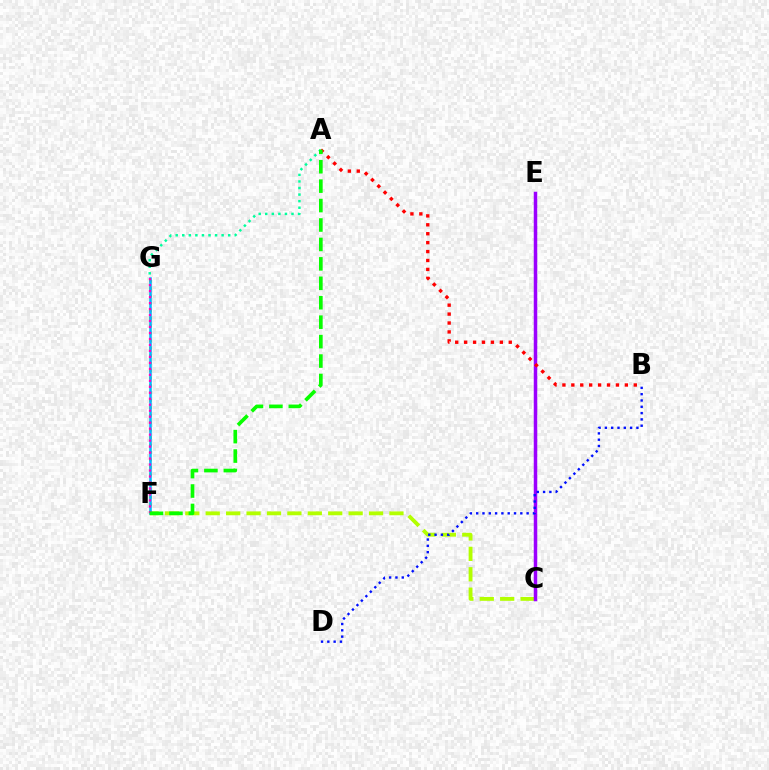{('A', 'G'): [{'color': '#00ff9d', 'line_style': 'dotted', 'thickness': 1.78}], ('C', 'F'): [{'color': '#b3ff00', 'line_style': 'dashed', 'thickness': 2.77}], ('C', 'E'): [{'color': '#9b00ff', 'line_style': 'solid', 'thickness': 2.52}], ('F', 'G'): [{'color': '#ffa500', 'line_style': 'dotted', 'thickness': 2.02}, {'color': '#00b5ff', 'line_style': 'solid', 'thickness': 1.83}, {'color': '#ff00bd', 'line_style': 'dotted', 'thickness': 1.63}], ('B', 'D'): [{'color': '#0010ff', 'line_style': 'dotted', 'thickness': 1.71}], ('A', 'B'): [{'color': '#ff0000', 'line_style': 'dotted', 'thickness': 2.42}], ('A', 'F'): [{'color': '#08ff00', 'line_style': 'dashed', 'thickness': 2.64}]}